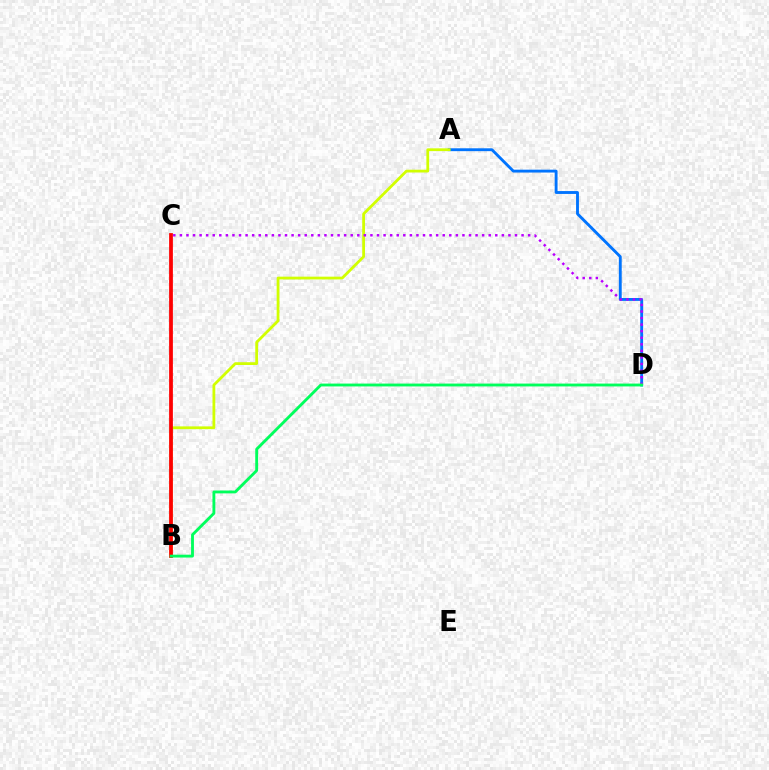{('A', 'D'): [{'color': '#0074ff', 'line_style': 'solid', 'thickness': 2.06}], ('A', 'B'): [{'color': '#d1ff00', 'line_style': 'solid', 'thickness': 2.01}], ('C', 'D'): [{'color': '#b900ff', 'line_style': 'dotted', 'thickness': 1.79}], ('B', 'C'): [{'color': '#ff0000', 'line_style': 'solid', 'thickness': 2.71}], ('B', 'D'): [{'color': '#00ff5c', 'line_style': 'solid', 'thickness': 2.05}]}